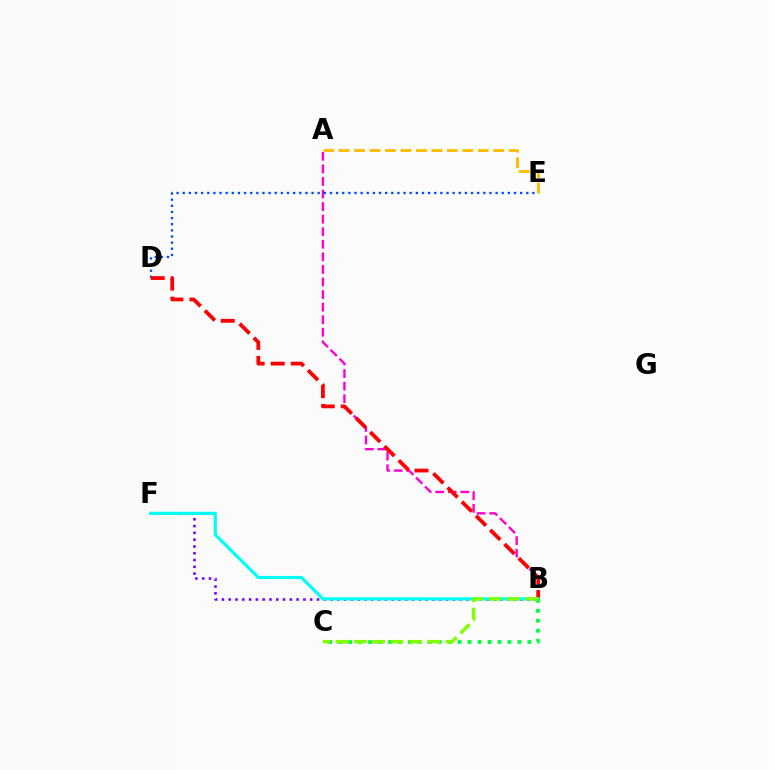{('A', 'B'): [{'color': '#ff00cf', 'line_style': 'dashed', 'thickness': 1.71}], ('D', 'E'): [{'color': '#004bff', 'line_style': 'dotted', 'thickness': 1.67}], ('B', 'D'): [{'color': '#ff0000', 'line_style': 'dashed', 'thickness': 2.72}], ('B', 'F'): [{'color': '#7200ff', 'line_style': 'dotted', 'thickness': 1.84}, {'color': '#00fff6', 'line_style': 'solid', 'thickness': 2.28}], ('A', 'E'): [{'color': '#ffbd00', 'line_style': 'dashed', 'thickness': 2.1}], ('B', 'C'): [{'color': '#00ff39', 'line_style': 'dotted', 'thickness': 2.71}, {'color': '#84ff00', 'line_style': 'dashed', 'thickness': 2.49}]}